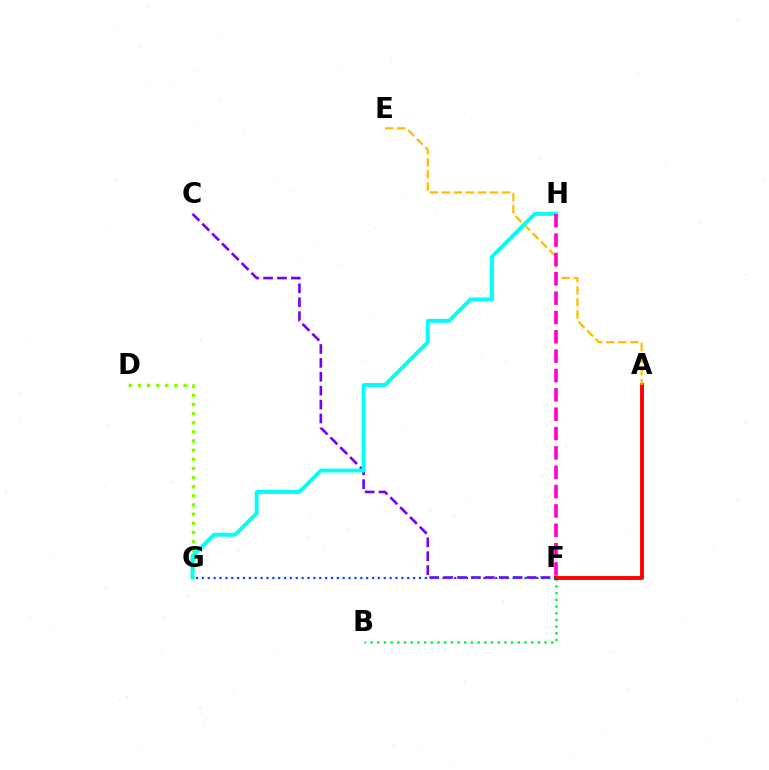{('C', 'F'): [{'color': '#7200ff', 'line_style': 'dashed', 'thickness': 1.89}], ('B', 'F'): [{'color': '#00ff39', 'line_style': 'dotted', 'thickness': 1.82}], ('D', 'G'): [{'color': '#84ff00', 'line_style': 'dotted', 'thickness': 2.48}], ('A', 'F'): [{'color': '#ff0000', 'line_style': 'solid', 'thickness': 2.81}], ('F', 'G'): [{'color': '#004bff', 'line_style': 'dotted', 'thickness': 1.59}], ('A', 'E'): [{'color': '#ffbd00', 'line_style': 'dashed', 'thickness': 1.63}], ('G', 'H'): [{'color': '#00fff6', 'line_style': 'solid', 'thickness': 2.79}], ('F', 'H'): [{'color': '#ff00cf', 'line_style': 'dashed', 'thickness': 2.63}]}